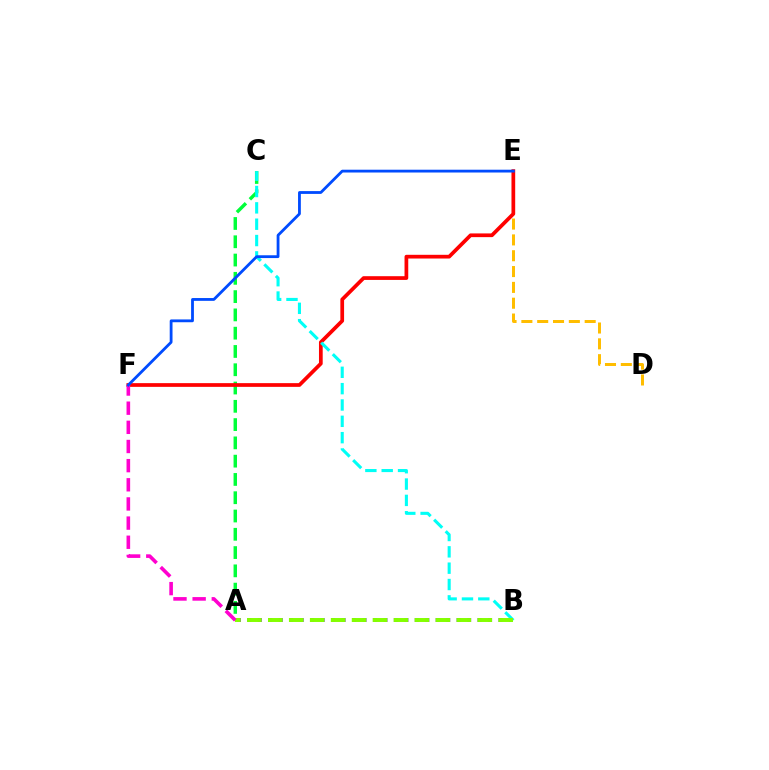{('A', 'B'): [{'color': '#7200ff', 'line_style': 'dotted', 'thickness': 2.84}, {'color': '#84ff00', 'line_style': 'dashed', 'thickness': 2.85}], ('D', 'E'): [{'color': '#ffbd00', 'line_style': 'dashed', 'thickness': 2.15}], ('A', 'C'): [{'color': '#00ff39', 'line_style': 'dashed', 'thickness': 2.48}], ('E', 'F'): [{'color': '#ff0000', 'line_style': 'solid', 'thickness': 2.68}, {'color': '#004bff', 'line_style': 'solid', 'thickness': 2.02}], ('B', 'C'): [{'color': '#00fff6', 'line_style': 'dashed', 'thickness': 2.22}], ('A', 'F'): [{'color': '#ff00cf', 'line_style': 'dashed', 'thickness': 2.6}]}